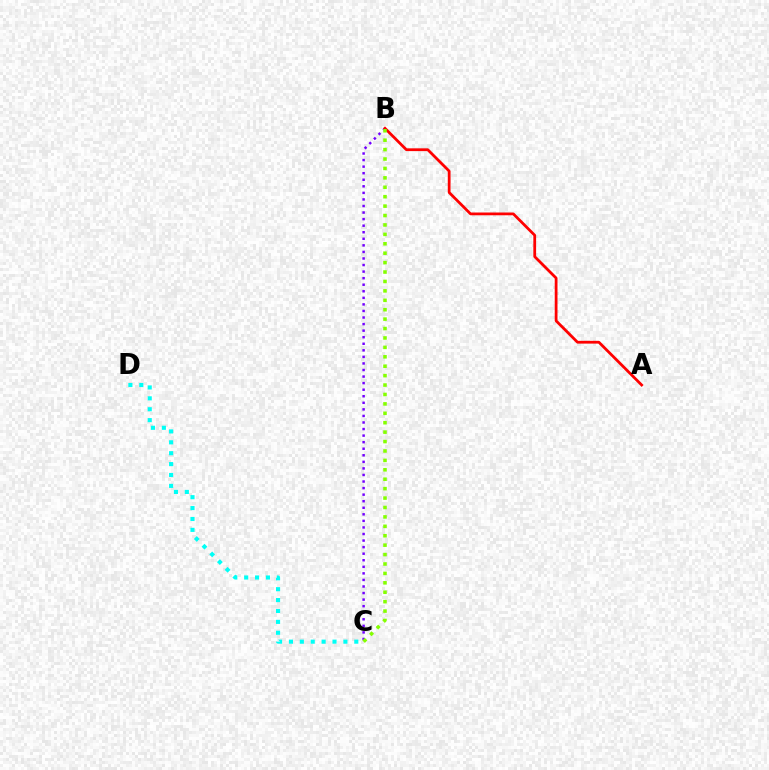{('B', 'C'): [{'color': '#7200ff', 'line_style': 'dotted', 'thickness': 1.78}, {'color': '#84ff00', 'line_style': 'dotted', 'thickness': 2.56}], ('A', 'B'): [{'color': '#ff0000', 'line_style': 'solid', 'thickness': 1.99}], ('C', 'D'): [{'color': '#00fff6', 'line_style': 'dotted', 'thickness': 2.96}]}